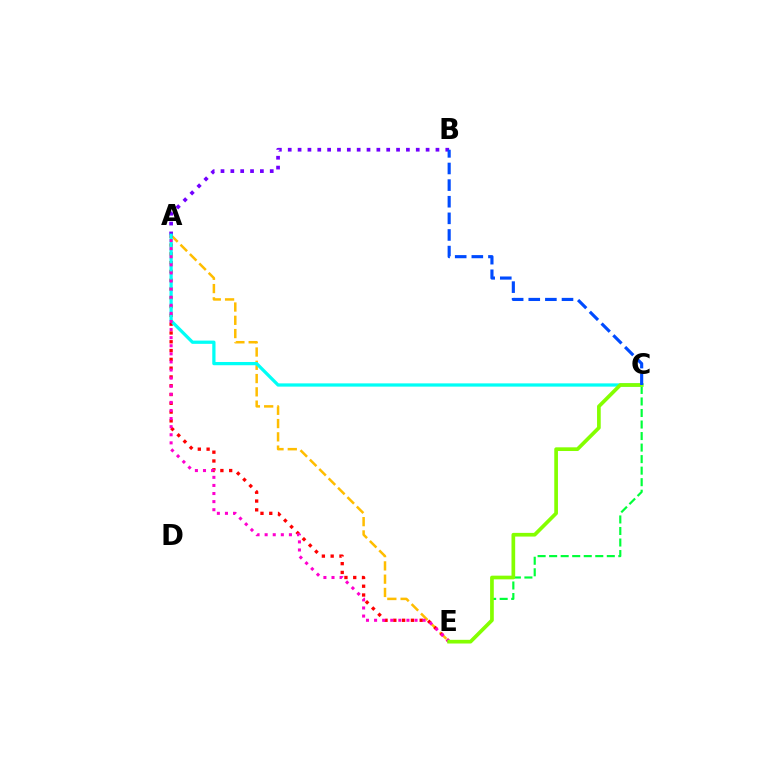{('A', 'E'): [{'color': '#ffbd00', 'line_style': 'dashed', 'thickness': 1.8}, {'color': '#ff0000', 'line_style': 'dotted', 'thickness': 2.39}, {'color': '#ff00cf', 'line_style': 'dotted', 'thickness': 2.2}], ('C', 'E'): [{'color': '#00ff39', 'line_style': 'dashed', 'thickness': 1.57}, {'color': '#84ff00', 'line_style': 'solid', 'thickness': 2.65}], ('A', 'B'): [{'color': '#7200ff', 'line_style': 'dotted', 'thickness': 2.68}], ('A', 'C'): [{'color': '#00fff6', 'line_style': 'solid', 'thickness': 2.34}], ('B', 'C'): [{'color': '#004bff', 'line_style': 'dashed', 'thickness': 2.26}]}